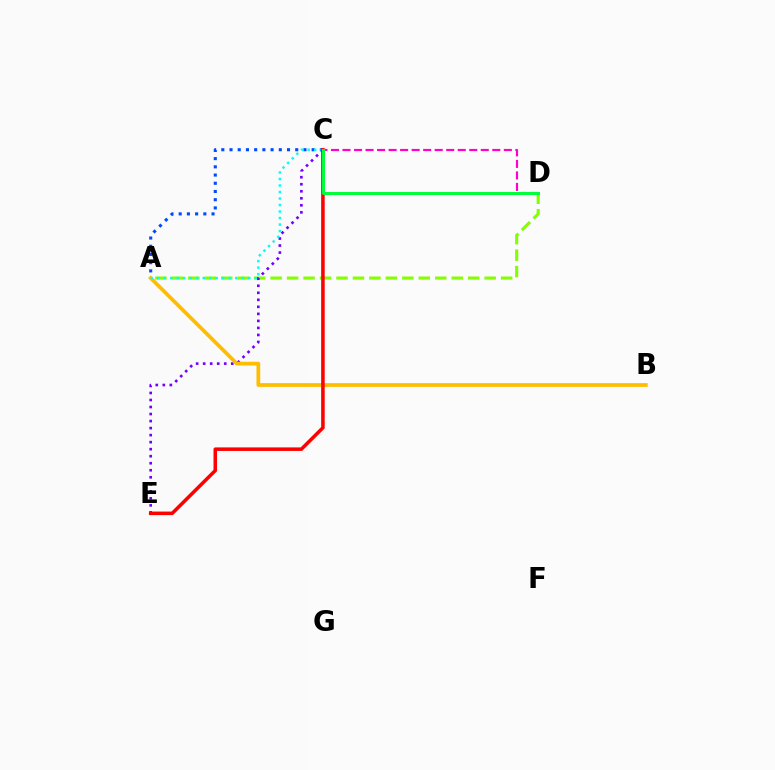{('A', 'D'): [{'color': '#84ff00', 'line_style': 'dashed', 'thickness': 2.24}], ('A', 'C'): [{'color': '#004bff', 'line_style': 'dotted', 'thickness': 2.23}, {'color': '#00fff6', 'line_style': 'dotted', 'thickness': 1.77}], ('C', 'E'): [{'color': '#7200ff', 'line_style': 'dotted', 'thickness': 1.91}, {'color': '#ff0000', 'line_style': 'solid', 'thickness': 2.55}], ('A', 'B'): [{'color': '#ffbd00', 'line_style': 'solid', 'thickness': 2.69}], ('C', 'D'): [{'color': '#ff00cf', 'line_style': 'dashed', 'thickness': 1.57}, {'color': '#00ff39', 'line_style': 'solid', 'thickness': 2.14}]}